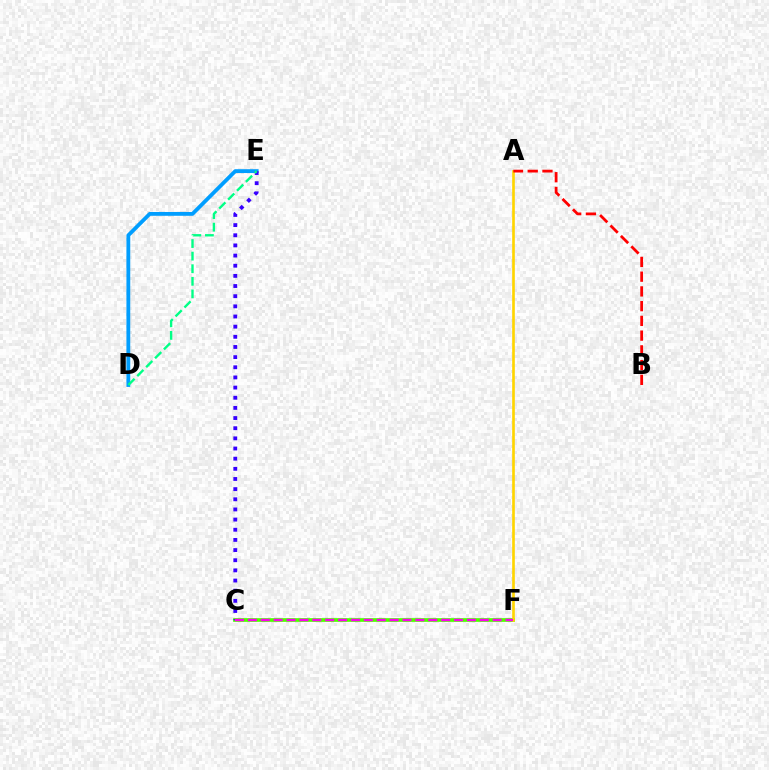{('D', 'E'): [{'color': '#009eff', 'line_style': 'solid', 'thickness': 2.75}, {'color': '#00ff86', 'line_style': 'dashed', 'thickness': 1.71}], ('C', 'F'): [{'color': '#4fff00', 'line_style': 'solid', 'thickness': 2.67}, {'color': '#ff00ed', 'line_style': 'dashed', 'thickness': 1.75}], ('A', 'F'): [{'color': '#ffd500', 'line_style': 'solid', 'thickness': 1.91}], ('C', 'E'): [{'color': '#3700ff', 'line_style': 'dotted', 'thickness': 2.76}], ('A', 'B'): [{'color': '#ff0000', 'line_style': 'dashed', 'thickness': 2.0}]}